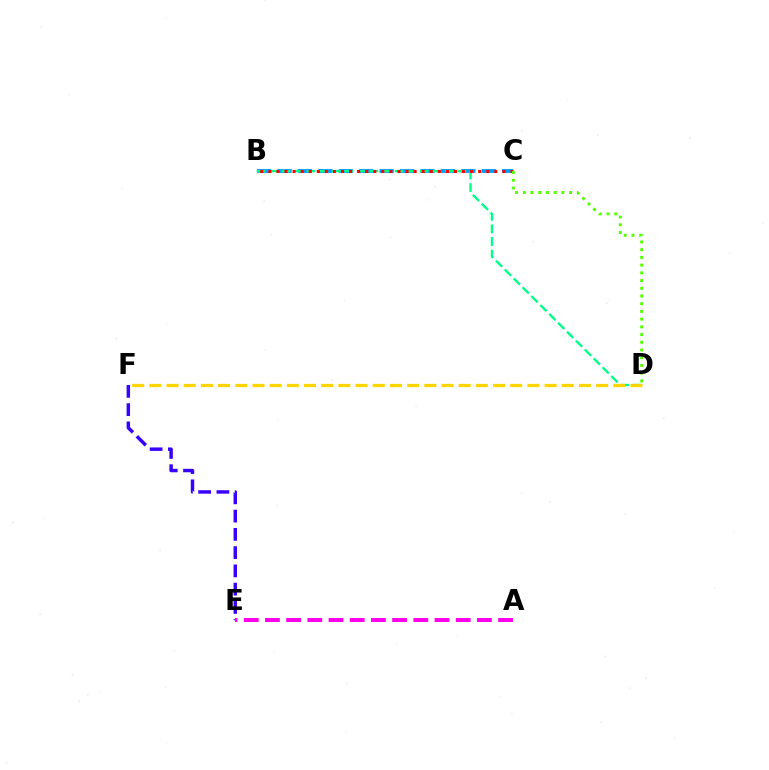{('B', 'C'): [{'color': '#009eff', 'line_style': 'dashed', 'thickness': 2.77}, {'color': '#ff0000', 'line_style': 'dotted', 'thickness': 2.19}], ('B', 'D'): [{'color': '#00ff86', 'line_style': 'dashed', 'thickness': 1.71}], ('D', 'F'): [{'color': '#ffd500', 'line_style': 'dashed', 'thickness': 2.33}], ('E', 'F'): [{'color': '#3700ff', 'line_style': 'dashed', 'thickness': 2.48}], ('C', 'D'): [{'color': '#4fff00', 'line_style': 'dotted', 'thickness': 2.1}], ('A', 'E'): [{'color': '#ff00ed', 'line_style': 'dashed', 'thickness': 2.88}]}